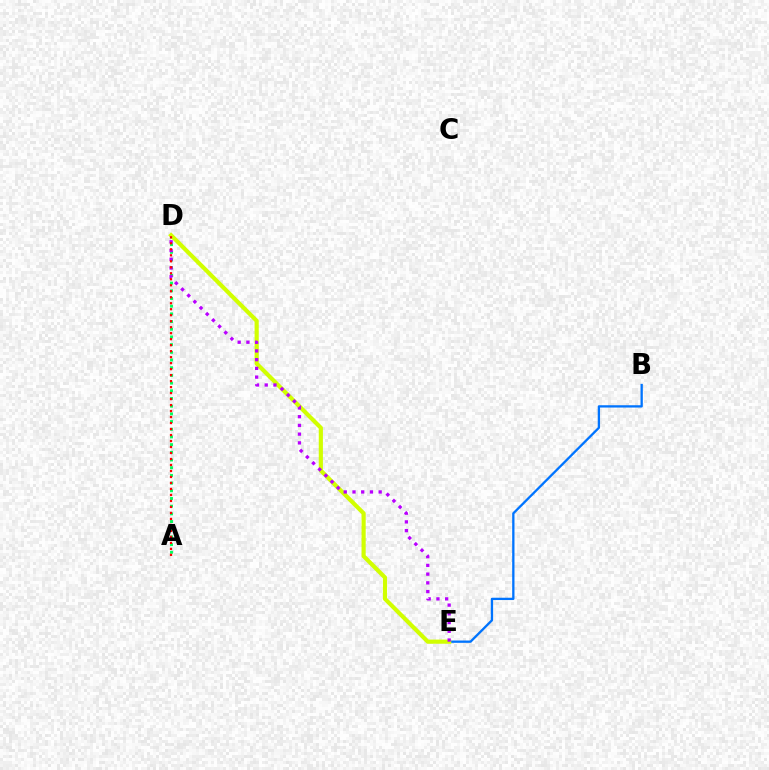{('A', 'D'): [{'color': '#00ff5c', 'line_style': 'dotted', 'thickness': 2.09}, {'color': '#ff0000', 'line_style': 'dotted', 'thickness': 1.63}], ('B', 'E'): [{'color': '#0074ff', 'line_style': 'solid', 'thickness': 1.66}], ('D', 'E'): [{'color': '#d1ff00', 'line_style': 'solid', 'thickness': 2.99}, {'color': '#b900ff', 'line_style': 'dotted', 'thickness': 2.37}]}